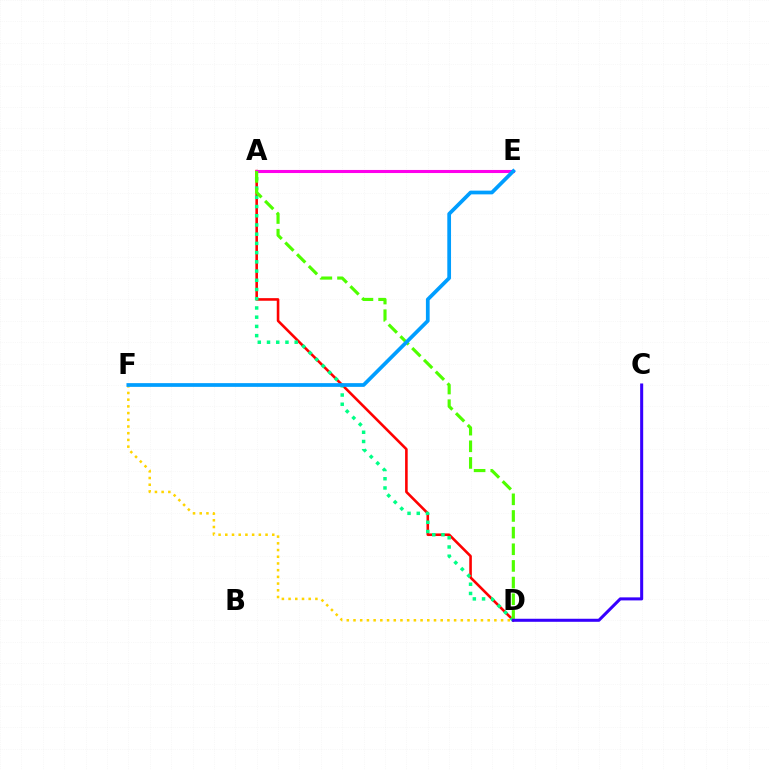{('A', 'D'): [{'color': '#ff0000', 'line_style': 'solid', 'thickness': 1.87}, {'color': '#00ff86', 'line_style': 'dotted', 'thickness': 2.51}, {'color': '#4fff00', 'line_style': 'dashed', 'thickness': 2.26}], ('A', 'E'): [{'color': '#ff00ed', 'line_style': 'solid', 'thickness': 2.22}], ('D', 'F'): [{'color': '#ffd500', 'line_style': 'dotted', 'thickness': 1.82}], ('E', 'F'): [{'color': '#009eff', 'line_style': 'solid', 'thickness': 2.68}], ('C', 'D'): [{'color': '#3700ff', 'line_style': 'solid', 'thickness': 2.19}]}